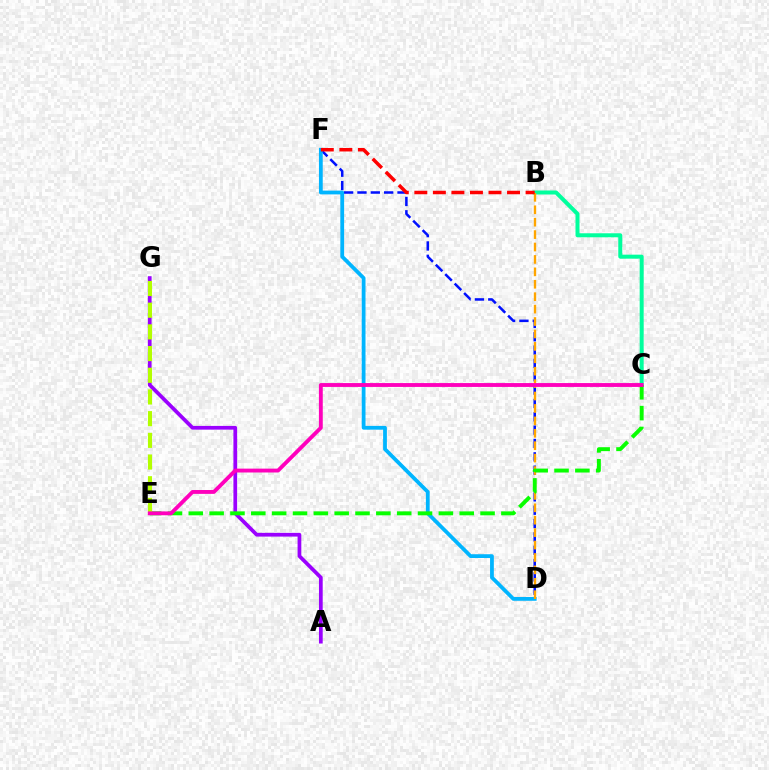{('D', 'F'): [{'color': '#0010ff', 'line_style': 'dashed', 'thickness': 1.81}, {'color': '#00b5ff', 'line_style': 'solid', 'thickness': 2.72}], ('A', 'G'): [{'color': '#9b00ff', 'line_style': 'solid', 'thickness': 2.68}], ('B', 'C'): [{'color': '#00ff9d', 'line_style': 'solid', 'thickness': 2.88}], ('B', 'D'): [{'color': '#ffa500', 'line_style': 'dashed', 'thickness': 1.69}], ('C', 'E'): [{'color': '#08ff00', 'line_style': 'dashed', 'thickness': 2.83}, {'color': '#ff00bd', 'line_style': 'solid', 'thickness': 2.78}], ('B', 'F'): [{'color': '#ff0000', 'line_style': 'dashed', 'thickness': 2.52}], ('E', 'G'): [{'color': '#b3ff00', 'line_style': 'dashed', 'thickness': 2.95}]}